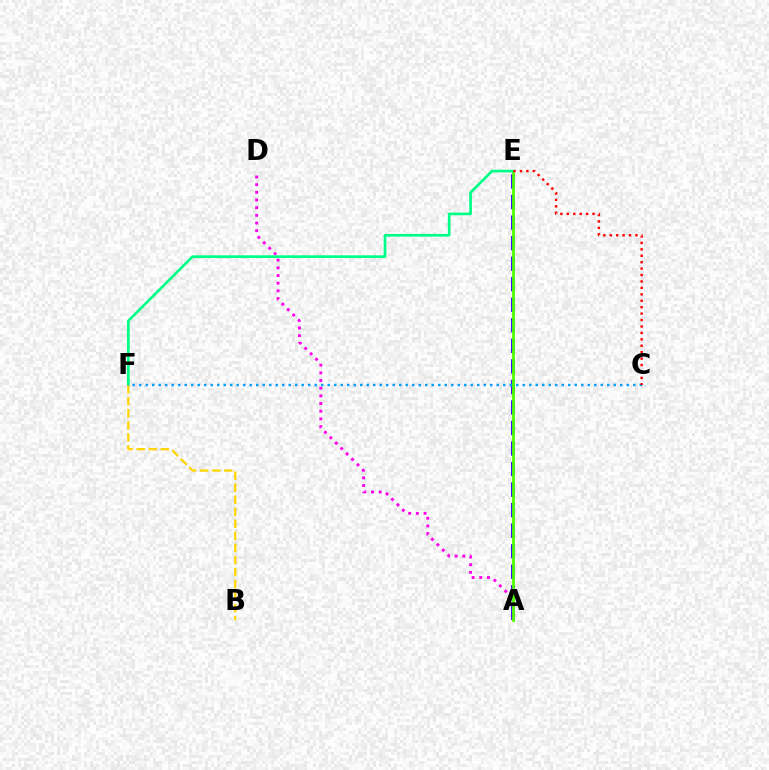{('A', 'E'): [{'color': '#3700ff', 'line_style': 'dashed', 'thickness': 2.79}, {'color': '#4fff00', 'line_style': 'solid', 'thickness': 2.02}], ('A', 'D'): [{'color': '#ff00ed', 'line_style': 'dotted', 'thickness': 2.08}], ('E', 'F'): [{'color': '#00ff86', 'line_style': 'solid', 'thickness': 1.95}], ('B', 'F'): [{'color': '#ffd500', 'line_style': 'dashed', 'thickness': 1.64}], ('C', 'F'): [{'color': '#009eff', 'line_style': 'dotted', 'thickness': 1.77}], ('C', 'E'): [{'color': '#ff0000', 'line_style': 'dotted', 'thickness': 1.75}]}